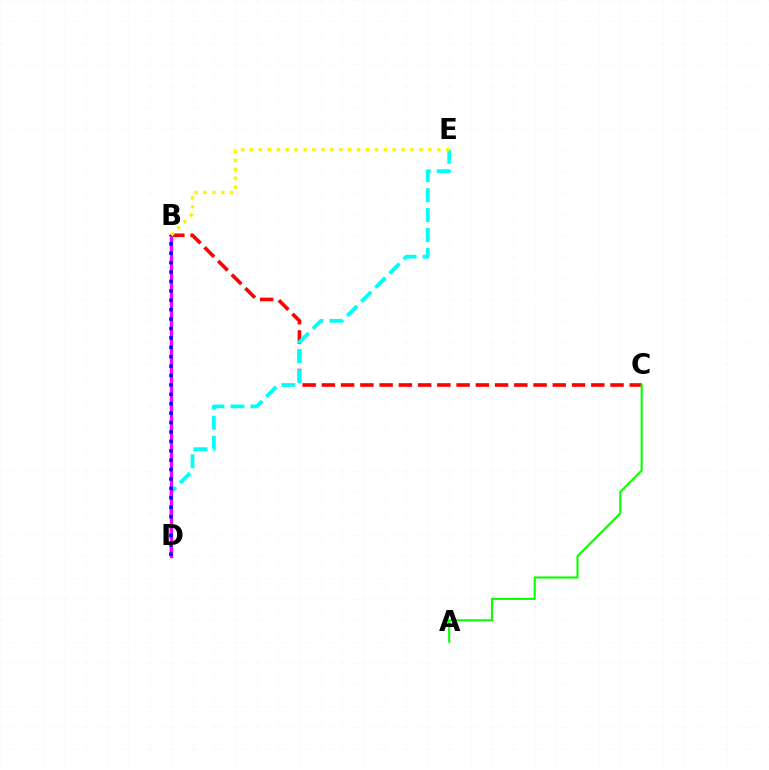{('B', 'C'): [{'color': '#ff0000', 'line_style': 'dashed', 'thickness': 2.61}], ('D', 'E'): [{'color': '#00fff6', 'line_style': 'dashed', 'thickness': 2.71}], ('B', 'D'): [{'color': '#ee00ff', 'line_style': 'solid', 'thickness': 2.34}, {'color': '#0010ff', 'line_style': 'dotted', 'thickness': 2.56}], ('A', 'C'): [{'color': '#08ff00', 'line_style': 'solid', 'thickness': 1.51}], ('B', 'E'): [{'color': '#fcf500', 'line_style': 'dotted', 'thickness': 2.42}]}